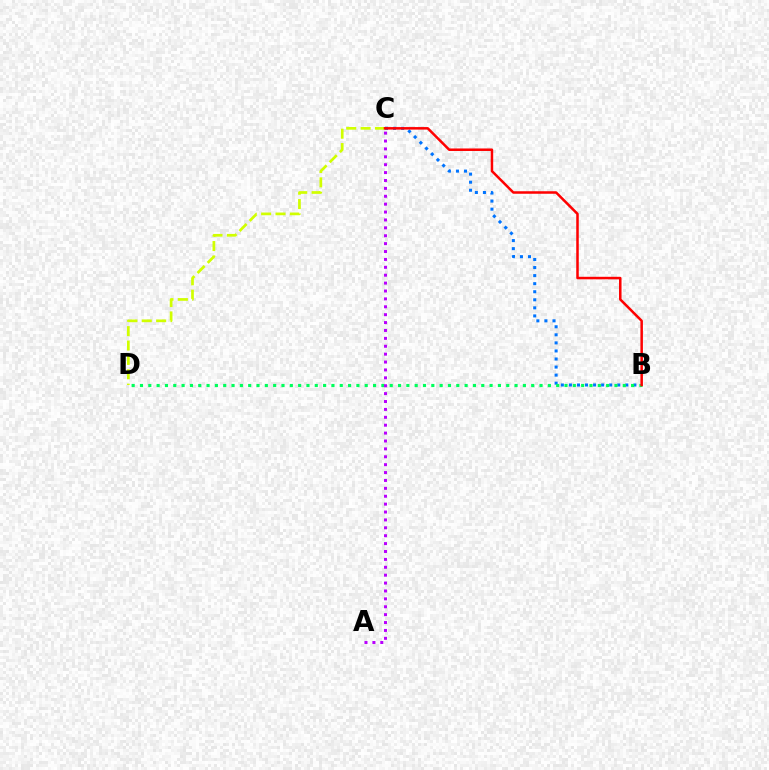{('B', 'C'): [{'color': '#0074ff', 'line_style': 'dotted', 'thickness': 2.19}, {'color': '#ff0000', 'line_style': 'solid', 'thickness': 1.81}], ('B', 'D'): [{'color': '#00ff5c', 'line_style': 'dotted', 'thickness': 2.26}], ('C', 'D'): [{'color': '#d1ff00', 'line_style': 'dashed', 'thickness': 1.95}], ('A', 'C'): [{'color': '#b900ff', 'line_style': 'dotted', 'thickness': 2.14}]}